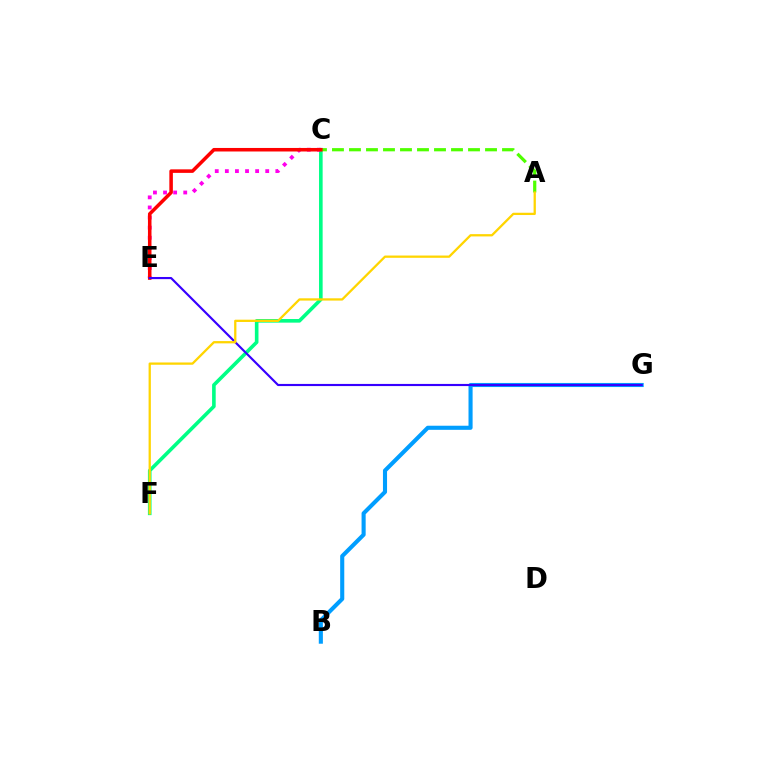{('B', 'G'): [{'color': '#009eff', 'line_style': 'solid', 'thickness': 2.95}], ('C', 'F'): [{'color': '#00ff86', 'line_style': 'solid', 'thickness': 2.6}], ('C', 'E'): [{'color': '#ff00ed', 'line_style': 'dotted', 'thickness': 2.74}, {'color': '#ff0000', 'line_style': 'solid', 'thickness': 2.54}], ('A', 'C'): [{'color': '#4fff00', 'line_style': 'dashed', 'thickness': 2.31}], ('E', 'G'): [{'color': '#3700ff', 'line_style': 'solid', 'thickness': 1.55}], ('A', 'F'): [{'color': '#ffd500', 'line_style': 'solid', 'thickness': 1.64}]}